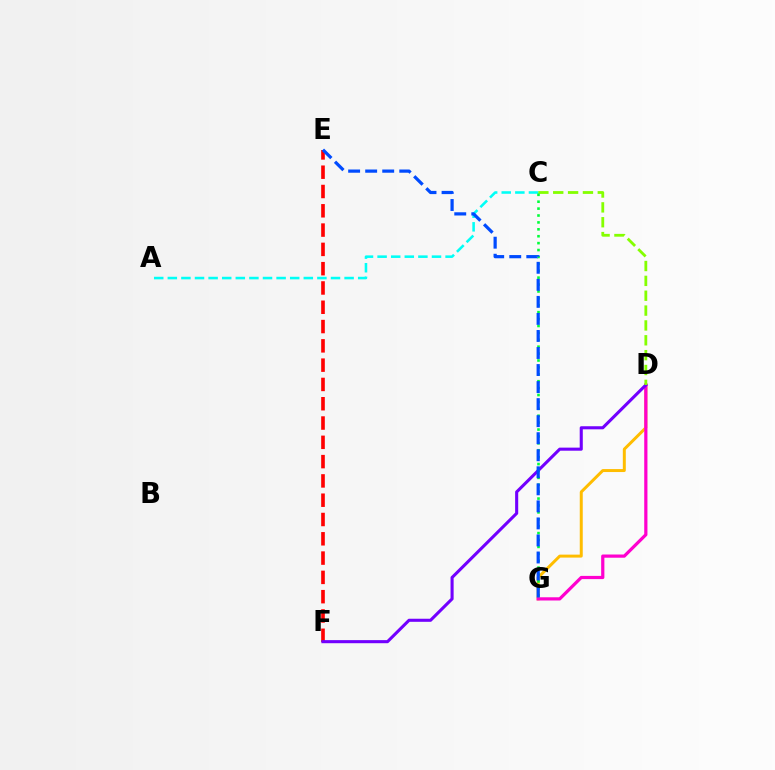{('D', 'G'): [{'color': '#ffbd00', 'line_style': 'solid', 'thickness': 2.14}, {'color': '#ff00cf', 'line_style': 'solid', 'thickness': 2.31}], ('E', 'F'): [{'color': '#ff0000', 'line_style': 'dashed', 'thickness': 2.62}], ('D', 'F'): [{'color': '#7200ff', 'line_style': 'solid', 'thickness': 2.22}], ('C', 'D'): [{'color': '#84ff00', 'line_style': 'dashed', 'thickness': 2.02}], ('A', 'C'): [{'color': '#00fff6', 'line_style': 'dashed', 'thickness': 1.85}], ('C', 'G'): [{'color': '#00ff39', 'line_style': 'dotted', 'thickness': 1.88}], ('E', 'G'): [{'color': '#004bff', 'line_style': 'dashed', 'thickness': 2.31}]}